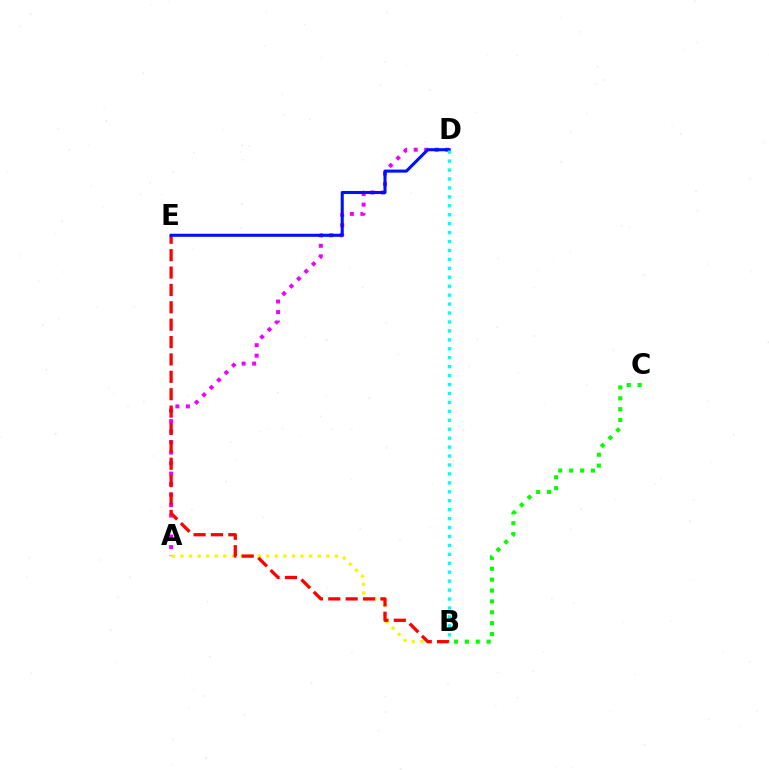{('B', 'C'): [{'color': '#08ff00', 'line_style': 'dotted', 'thickness': 2.96}], ('A', 'D'): [{'color': '#ee00ff', 'line_style': 'dotted', 'thickness': 2.85}], ('A', 'B'): [{'color': '#fcf500', 'line_style': 'dotted', 'thickness': 2.33}], ('B', 'E'): [{'color': '#ff0000', 'line_style': 'dashed', 'thickness': 2.36}], ('D', 'E'): [{'color': '#0010ff', 'line_style': 'solid', 'thickness': 2.21}], ('B', 'D'): [{'color': '#00fff6', 'line_style': 'dotted', 'thickness': 2.43}]}